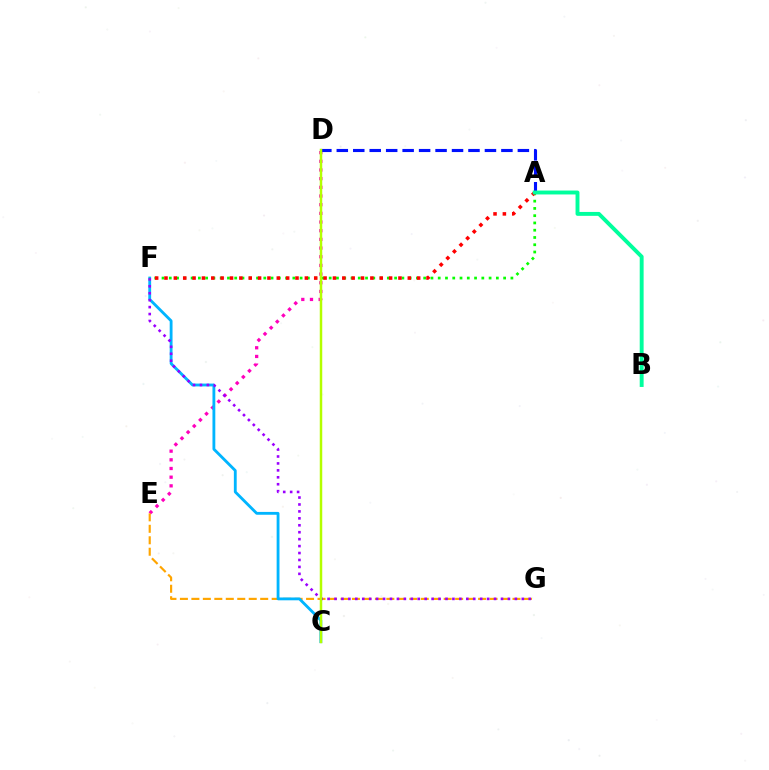{('D', 'E'): [{'color': '#ff00bd', 'line_style': 'dotted', 'thickness': 2.36}], ('E', 'G'): [{'color': '#ffa500', 'line_style': 'dashed', 'thickness': 1.56}], ('C', 'F'): [{'color': '#00b5ff', 'line_style': 'solid', 'thickness': 2.04}], ('F', 'G'): [{'color': '#9b00ff', 'line_style': 'dotted', 'thickness': 1.88}], ('A', 'D'): [{'color': '#0010ff', 'line_style': 'dashed', 'thickness': 2.24}], ('A', 'F'): [{'color': '#08ff00', 'line_style': 'dotted', 'thickness': 1.97}, {'color': '#ff0000', 'line_style': 'dotted', 'thickness': 2.54}], ('C', 'D'): [{'color': '#b3ff00', 'line_style': 'solid', 'thickness': 1.79}], ('A', 'B'): [{'color': '#00ff9d', 'line_style': 'solid', 'thickness': 2.81}]}